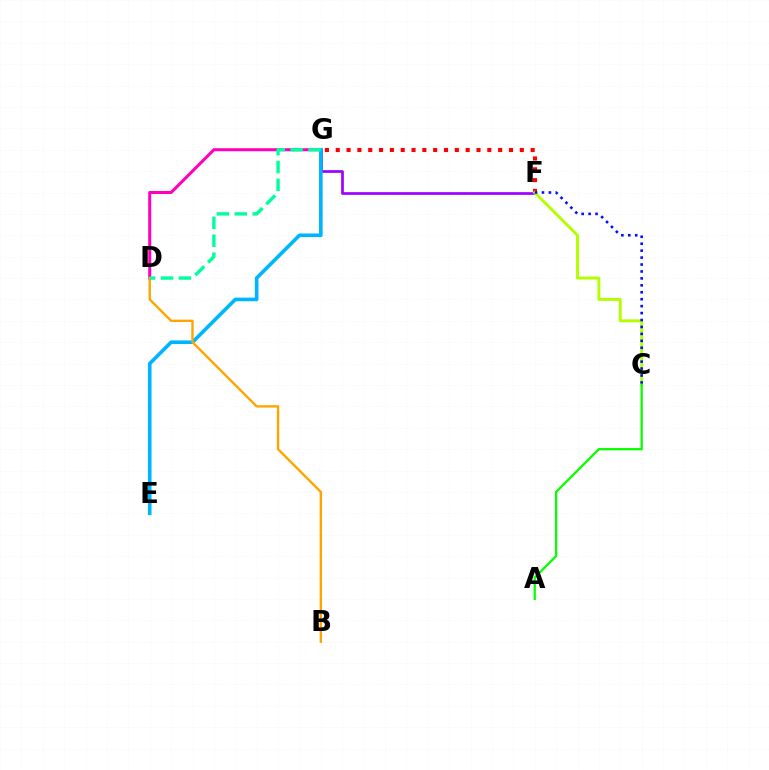{('F', 'G'): [{'color': '#ff0000', 'line_style': 'dotted', 'thickness': 2.94}, {'color': '#9b00ff', 'line_style': 'solid', 'thickness': 1.93}], ('D', 'G'): [{'color': '#ff00bd', 'line_style': 'solid', 'thickness': 2.19}, {'color': '#00ff9d', 'line_style': 'dashed', 'thickness': 2.43}], ('E', 'G'): [{'color': '#00b5ff', 'line_style': 'solid', 'thickness': 2.61}], ('C', 'F'): [{'color': '#b3ff00', 'line_style': 'solid', 'thickness': 2.1}, {'color': '#0010ff', 'line_style': 'dotted', 'thickness': 1.88}], ('B', 'D'): [{'color': '#ffa500', 'line_style': 'solid', 'thickness': 1.73}], ('A', 'C'): [{'color': '#08ff00', 'line_style': 'solid', 'thickness': 1.64}]}